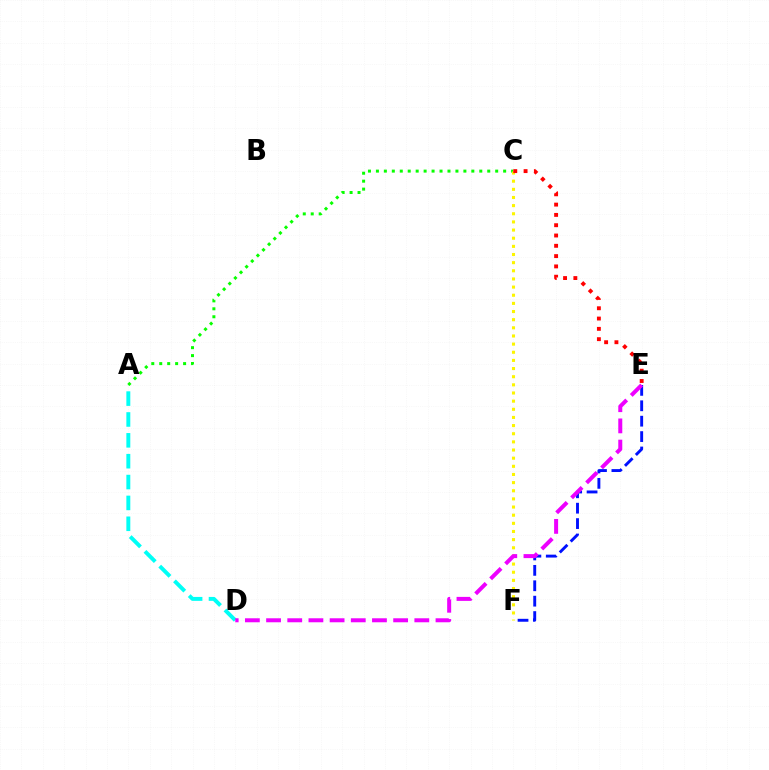{('A', 'D'): [{'color': '#00fff6', 'line_style': 'dashed', 'thickness': 2.83}], ('E', 'F'): [{'color': '#0010ff', 'line_style': 'dashed', 'thickness': 2.09}], ('A', 'C'): [{'color': '#08ff00', 'line_style': 'dotted', 'thickness': 2.16}], ('C', 'F'): [{'color': '#fcf500', 'line_style': 'dotted', 'thickness': 2.21}], ('D', 'E'): [{'color': '#ee00ff', 'line_style': 'dashed', 'thickness': 2.88}], ('C', 'E'): [{'color': '#ff0000', 'line_style': 'dotted', 'thickness': 2.8}]}